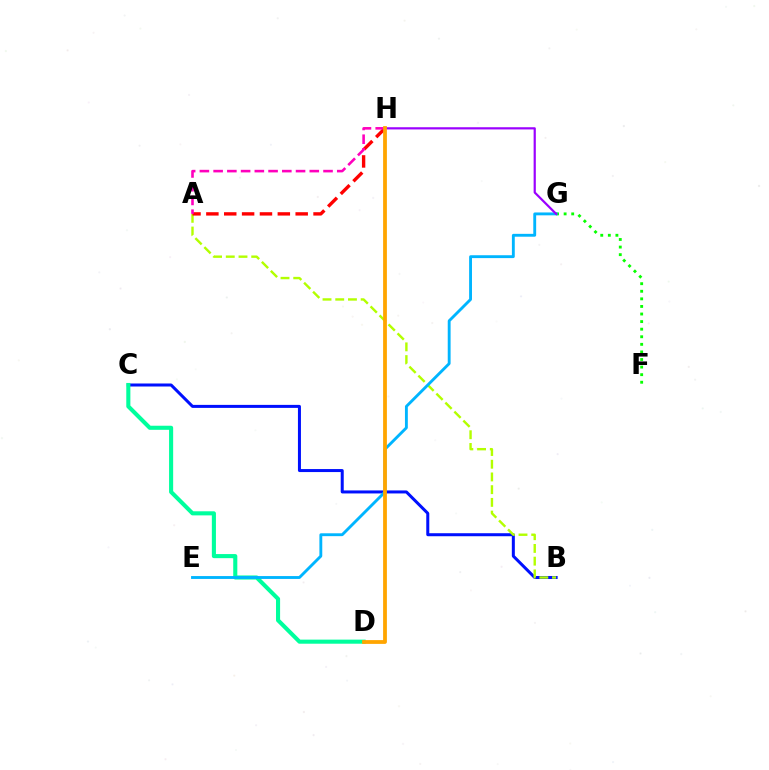{('B', 'C'): [{'color': '#0010ff', 'line_style': 'solid', 'thickness': 2.17}], ('C', 'D'): [{'color': '#00ff9d', 'line_style': 'solid', 'thickness': 2.94}], ('F', 'G'): [{'color': '#08ff00', 'line_style': 'dotted', 'thickness': 2.06}], ('A', 'B'): [{'color': '#b3ff00', 'line_style': 'dashed', 'thickness': 1.73}], ('A', 'H'): [{'color': '#ff0000', 'line_style': 'dashed', 'thickness': 2.43}, {'color': '#ff00bd', 'line_style': 'dashed', 'thickness': 1.87}], ('E', 'G'): [{'color': '#00b5ff', 'line_style': 'solid', 'thickness': 2.07}], ('G', 'H'): [{'color': '#9b00ff', 'line_style': 'solid', 'thickness': 1.58}], ('D', 'H'): [{'color': '#ffa500', 'line_style': 'solid', 'thickness': 2.72}]}